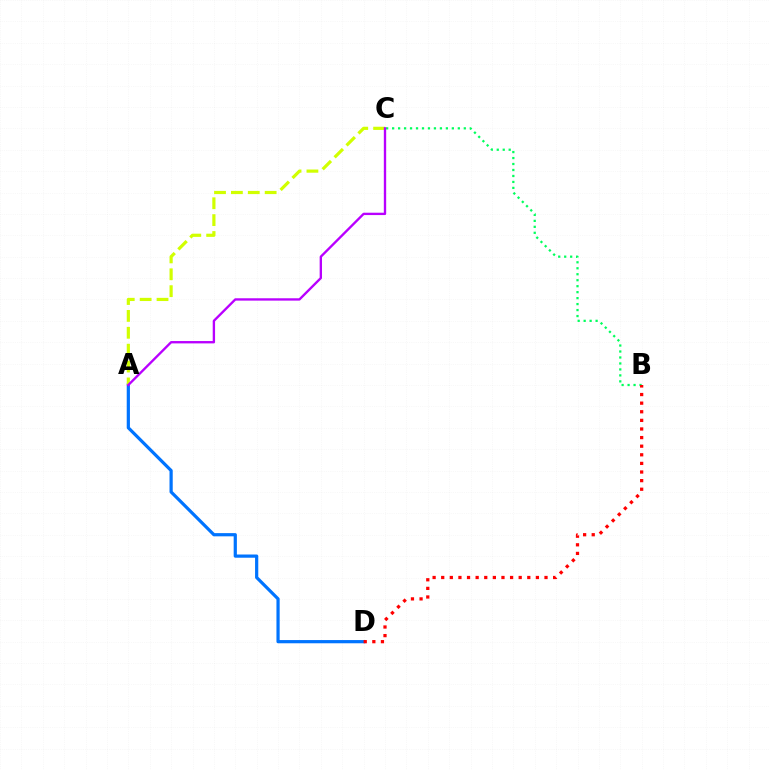{('A', 'D'): [{'color': '#0074ff', 'line_style': 'solid', 'thickness': 2.31}], ('B', 'C'): [{'color': '#00ff5c', 'line_style': 'dotted', 'thickness': 1.62}], ('A', 'C'): [{'color': '#d1ff00', 'line_style': 'dashed', 'thickness': 2.29}, {'color': '#b900ff', 'line_style': 'solid', 'thickness': 1.69}], ('B', 'D'): [{'color': '#ff0000', 'line_style': 'dotted', 'thickness': 2.34}]}